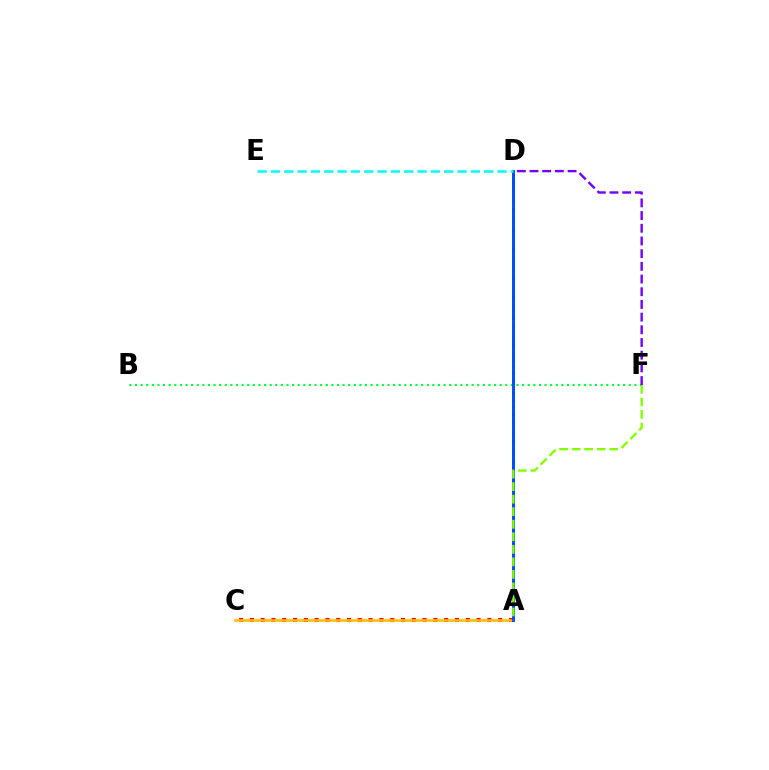{('A', 'D'): [{'color': '#ff00cf', 'line_style': 'dotted', 'thickness': 1.86}, {'color': '#004bff', 'line_style': 'solid', 'thickness': 2.1}], ('A', 'C'): [{'color': '#ff0000', 'line_style': 'dotted', 'thickness': 2.93}, {'color': '#ffbd00', 'line_style': 'solid', 'thickness': 1.83}], ('B', 'F'): [{'color': '#00ff39', 'line_style': 'dotted', 'thickness': 1.52}], ('D', 'F'): [{'color': '#7200ff', 'line_style': 'dashed', 'thickness': 1.72}], ('D', 'E'): [{'color': '#00fff6', 'line_style': 'dashed', 'thickness': 1.81}], ('A', 'F'): [{'color': '#84ff00', 'line_style': 'dashed', 'thickness': 1.7}]}